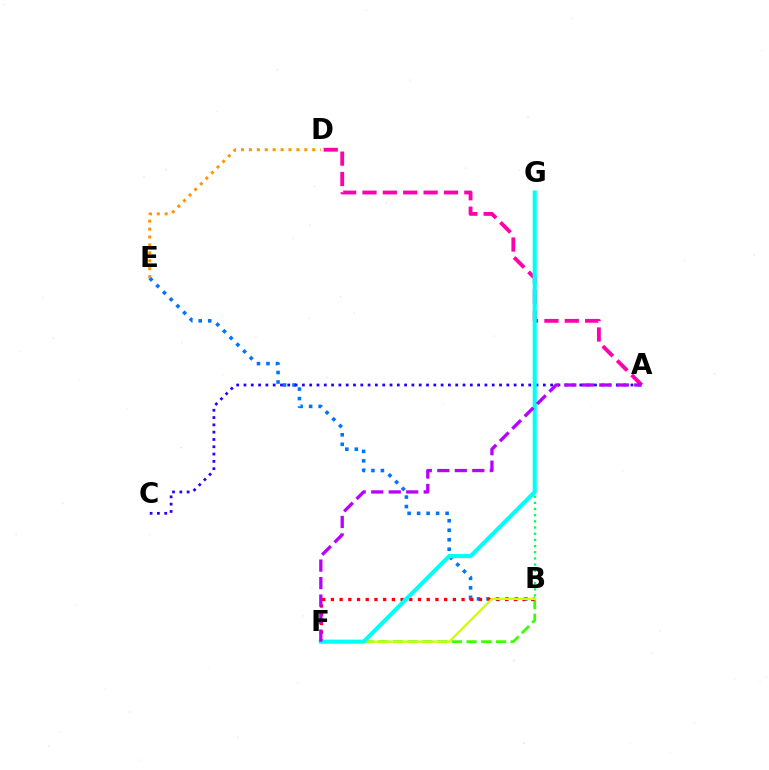{('A', 'D'): [{'color': '#ff00ac', 'line_style': 'dashed', 'thickness': 2.77}], ('B', 'E'): [{'color': '#0074ff', 'line_style': 'dotted', 'thickness': 2.58}], ('D', 'E'): [{'color': '#ff9400', 'line_style': 'dotted', 'thickness': 2.15}], ('A', 'C'): [{'color': '#2500ff', 'line_style': 'dotted', 'thickness': 1.98}], ('B', 'G'): [{'color': '#00ff5c', 'line_style': 'dotted', 'thickness': 1.68}], ('B', 'F'): [{'color': '#3dff00', 'line_style': 'dashed', 'thickness': 2.0}, {'color': '#ff0000', 'line_style': 'dotted', 'thickness': 2.37}, {'color': '#d1ff00', 'line_style': 'solid', 'thickness': 1.62}], ('F', 'G'): [{'color': '#00fff6', 'line_style': 'solid', 'thickness': 2.94}], ('A', 'F'): [{'color': '#b900ff', 'line_style': 'dashed', 'thickness': 2.38}]}